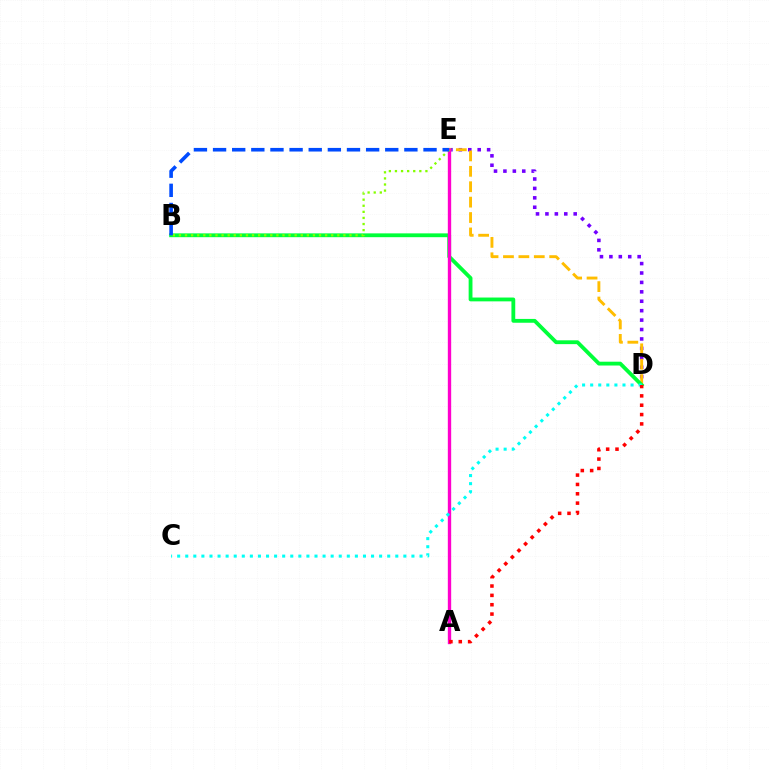{('D', 'E'): [{'color': '#7200ff', 'line_style': 'dotted', 'thickness': 2.56}, {'color': '#ffbd00', 'line_style': 'dashed', 'thickness': 2.09}], ('B', 'D'): [{'color': '#00ff39', 'line_style': 'solid', 'thickness': 2.75}], ('A', 'E'): [{'color': '#ff00cf', 'line_style': 'solid', 'thickness': 2.41}], ('B', 'E'): [{'color': '#84ff00', 'line_style': 'dotted', 'thickness': 1.65}, {'color': '#004bff', 'line_style': 'dashed', 'thickness': 2.6}], ('C', 'D'): [{'color': '#00fff6', 'line_style': 'dotted', 'thickness': 2.19}], ('A', 'D'): [{'color': '#ff0000', 'line_style': 'dotted', 'thickness': 2.54}]}